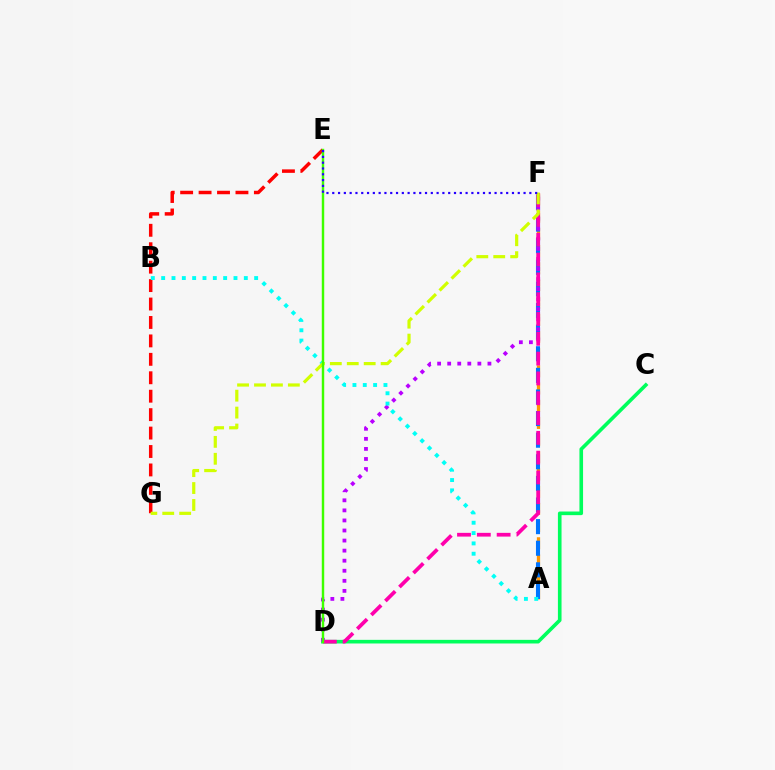{('E', 'G'): [{'color': '#ff0000', 'line_style': 'dashed', 'thickness': 2.5}], ('A', 'F'): [{'color': '#ff9400', 'line_style': 'dashed', 'thickness': 2.33}, {'color': '#0074ff', 'line_style': 'dashed', 'thickness': 2.94}], ('C', 'D'): [{'color': '#00ff5c', 'line_style': 'solid', 'thickness': 2.61}], ('D', 'F'): [{'color': '#b900ff', 'line_style': 'dotted', 'thickness': 2.73}, {'color': '#ff00ac', 'line_style': 'dashed', 'thickness': 2.69}], ('A', 'B'): [{'color': '#00fff6', 'line_style': 'dotted', 'thickness': 2.81}], ('F', 'G'): [{'color': '#d1ff00', 'line_style': 'dashed', 'thickness': 2.3}], ('D', 'E'): [{'color': '#3dff00', 'line_style': 'solid', 'thickness': 1.76}], ('E', 'F'): [{'color': '#2500ff', 'line_style': 'dotted', 'thickness': 1.58}]}